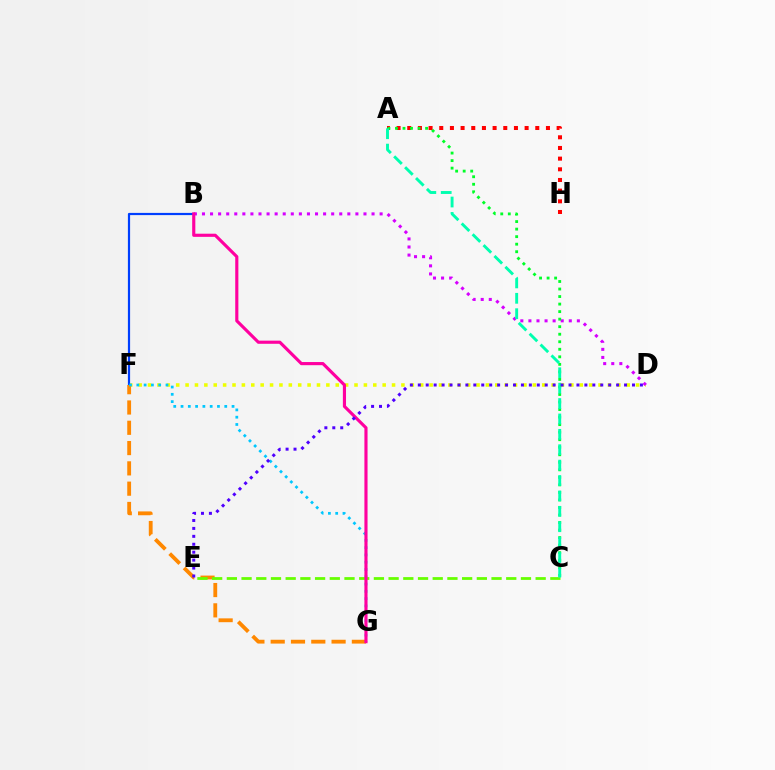{('D', 'F'): [{'color': '#eeff00', 'line_style': 'dotted', 'thickness': 2.55}], ('B', 'F'): [{'color': '#003fff', 'line_style': 'solid', 'thickness': 1.59}], ('A', 'H'): [{'color': '#ff0000', 'line_style': 'dotted', 'thickness': 2.9}], ('F', 'G'): [{'color': '#ff8800', 'line_style': 'dashed', 'thickness': 2.76}, {'color': '#00c7ff', 'line_style': 'dotted', 'thickness': 1.98}], ('C', 'E'): [{'color': '#66ff00', 'line_style': 'dashed', 'thickness': 2.0}], ('B', 'D'): [{'color': '#d600ff', 'line_style': 'dotted', 'thickness': 2.19}], ('B', 'G'): [{'color': '#ff00a0', 'line_style': 'solid', 'thickness': 2.26}], ('A', 'C'): [{'color': '#00ff27', 'line_style': 'dotted', 'thickness': 2.05}, {'color': '#00ffaf', 'line_style': 'dashed', 'thickness': 2.09}], ('D', 'E'): [{'color': '#4f00ff', 'line_style': 'dotted', 'thickness': 2.16}]}